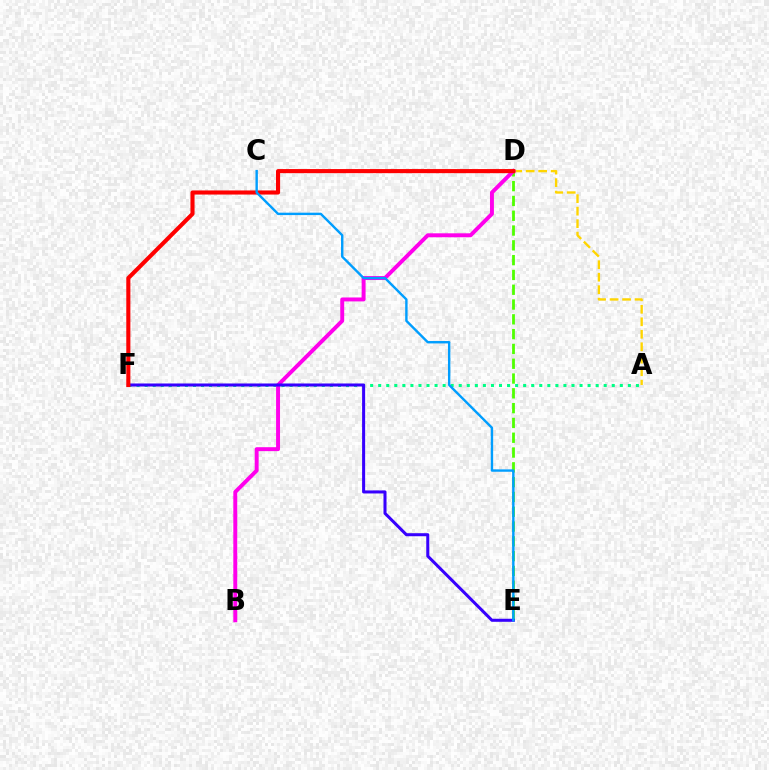{('A', 'D'): [{'color': '#ffd500', 'line_style': 'dashed', 'thickness': 1.7}], ('A', 'F'): [{'color': '#00ff86', 'line_style': 'dotted', 'thickness': 2.19}], ('D', 'E'): [{'color': '#4fff00', 'line_style': 'dashed', 'thickness': 2.01}], ('B', 'D'): [{'color': '#ff00ed', 'line_style': 'solid', 'thickness': 2.83}], ('E', 'F'): [{'color': '#3700ff', 'line_style': 'solid', 'thickness': 2.18}], ('D', 'F'): [{'color': '#ff0000', 'line_style': 'solid', 'thickness': 2.95}], ('C', 'E'): [{'color': '#009eff', 'line_style': 'solid', 'thickness': 1.73}]}